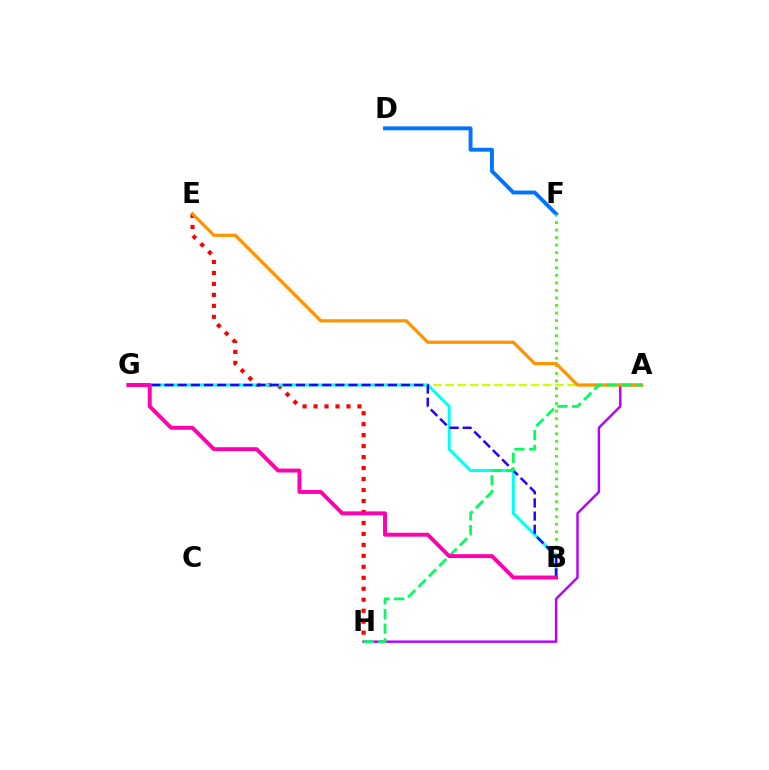{('E', 'H'): [{'color': '#ff0000', 'line_style': 'dotted', 'thickness': 2.98}], ('A', 'G'): [{'color': '#d1ff00', 'line_style': 'dashed', 'thickness': 1.66}], ('A', 'H'): [{'color': '#b900ff', 'line_style': 'solid', 'thickness': 1.76}, {'color': '#00ff5c', 'line_style': 'dashed', 'thickness': 1.99}], ('B', 'G'): [{'color': '#00fff6', 'line_style': 'solid', 'thickness': 2.15}, {'color': '#2500ff', 'line_style': 'dashed', 'thickness': 1.78}, {'color': '#ff00ac', 'line_style': 'solid', 'thickness': 2.82}], ('D', 'F'): [{'color': '#0074ff', 'line_style': 'solid', 'thickness': 2.81}], ('B', 'F'): [{'color': '#3dff00', 'line_style': 'dotted', 'thickness': 2.05}], ('A', 'E'): [{'color': '#ff9400', 'line_style': 'solid', 'thickness': 2.32}]}